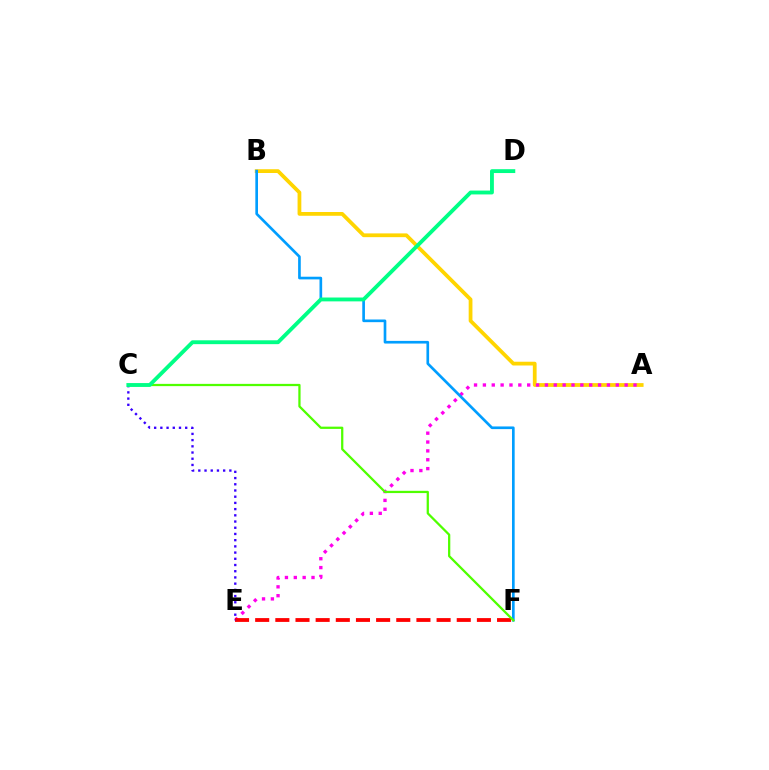{('A', 'B'): [{'color': '#ffd500', 'line_style': 'solid', 'thickness': 2.71}], ('A', 'E'): [{'color': '#ff00ed', 'line_style': 'dotted', 'thickness': 2.41}], ('B', 'F'): [{'color': '#009eff', 'line_style': 'solid', 'thickness': 1.92}], ('E', 'F'): [{'color': '#ff0000', 'line_style': 'dashed', 'thickness': 2.74}], ('C', 'F'): [{'color': '#4fff00', 'line_style': 'solid', 'thickness': 1.63}], ('C', 'E'): [{'color': '#3700ff', 'line_style': 'dotted', 'thickness': 1.69}], ('C', 'D'): [{'color': '#00ff86', 'line_style': 'solid', 'thickness': 2.78}]}